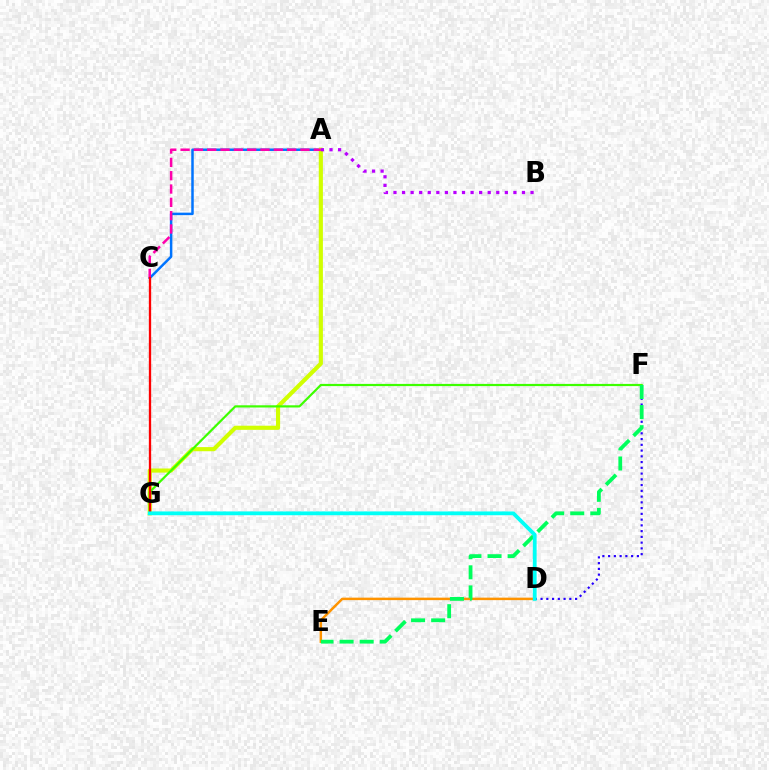{('A', 'C'): [{'color': '#0074ff', 'line_style': 'solid', 'thickness': 1.79}, {'color': '#ff00ac', 'line_style': 'dashed', 'thickness': 1.81}], ('A', 'G'): [{'color': '#d1ff00', 'line_style': 'solid', 'thickness': 2.97}], ('F', 'G'): [{'color': '#3dff00', 'line_style': 'solid', 'thickness': 1.58}], ('D', 'F'): [{'color': '#2500ff', 'line_style': 'dotted', 'thickness': 1.56}], ('D', 'E'): [{'color': '#ff9400', 'line_style': 'solid', 'thickness': 1.79}], ('A', 'B'): [{'color': '#b900ff', 'line_style': 'dotted', 'thickness': 2.33}], ('C', 'G'): [{'color': '#ff0000', 'line_style': 'solid', 'thickness': 1.66}], ('E', 'F'): [{'color': '#00ff5c', 'line_style': 'dashed', 'thickness': 2.73}], ('D', 'G'): [{'color': '#00fff6', 'line_style': 'solid', 'thickness': 2.73}]}